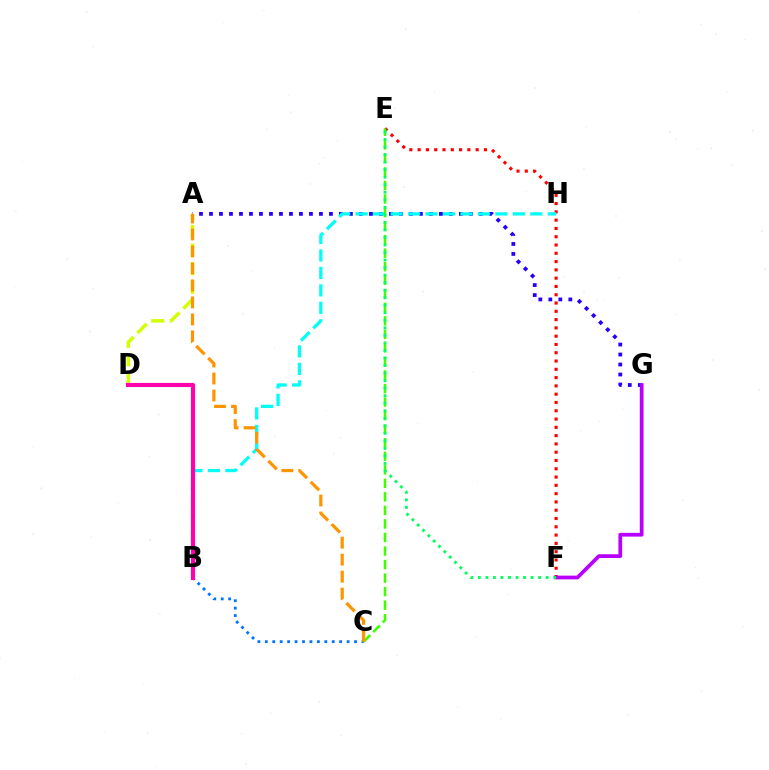{('B', 'C'): [{'color': '#0074ff', 'line_style': 'dotted', 'thickness': 2.02}], ('A', 'G'): [{'color': '#2500ff', 'line_style': 'dotted', 'thickness': 2.72}], ('E', 'F'): [{'color': '#ff0000', 'line_style': 'dotted', 'thickness': 2.25}, {'color': '#00ff5c', 'line_style': 'dotted', 'thickness': 2.05}], ('B', 'H'): [{'color': '#00fff6', 'line_style': 'dashed', 'thickness': 2.37}], ('A', 'D'): [{'color': '#d1ff00', 'line_style': 'dashed', 'thickness': 2.53}], ('C', 'E'): [{'color': '#3dff00', 'line_style': 'dashed', 'thickness': 1.84}], ('F', 'G'): [{'color': '#b900ff', 'line_style': 'solid', 'thickness': 2.7}], ('A', 'C'): [{'color': '#ff9400', 'line_style': 'dashed', 'thickness': 2.31}], ('B', 'D'): [{'color': '#ff00ac', 'line_style': 'solid', 'thickness': 2.98}]}